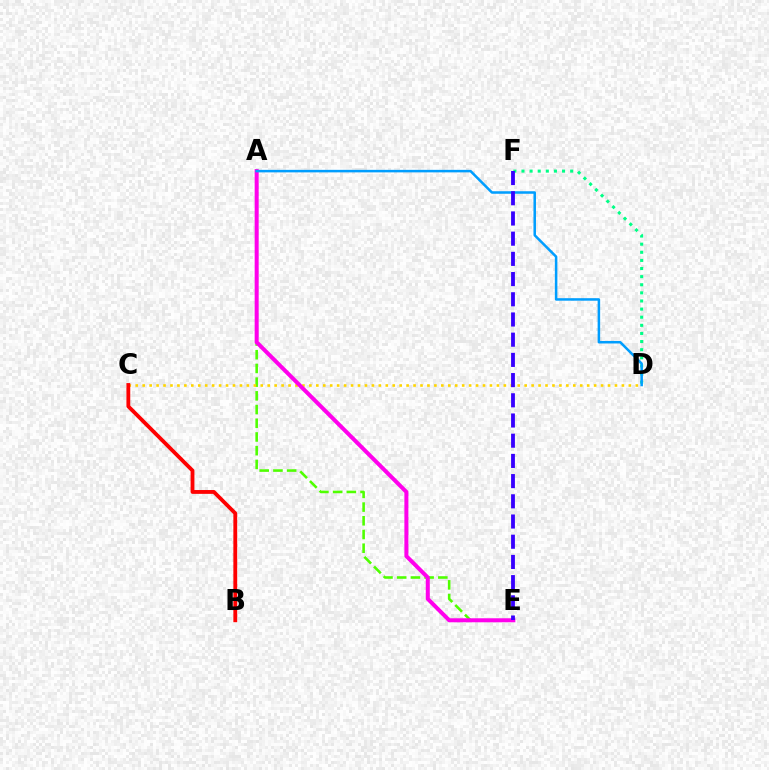{('A', 'E'): [{'color': '#4fff00', 'line_style': 'dashed', 'thickness': 1.86}, {'color': '#ff00ed', 'line_style': 'solid', 'thickness': 2.89}], ('C', 'D'): [{'color': '#ffd500', 'line_style': 'dotted', 'thickness': 1.89}], ('D', 'F'): [{'color': '#00ff86', 'line_style': 'dotted', 'thickness': 2.2}], ('A', 'D'): [{'color': '#009eff', 'line_style': 'solid', 'thickness': 1.81}], ('E', 'F'): [{'color': '#3700ff', 'line_style': 'dashed', 'thickness': 2.74}], ('B', 'C'): [{'color': '#ff0000', 'line_style': 'solid', 'thickness': 2.76}]}